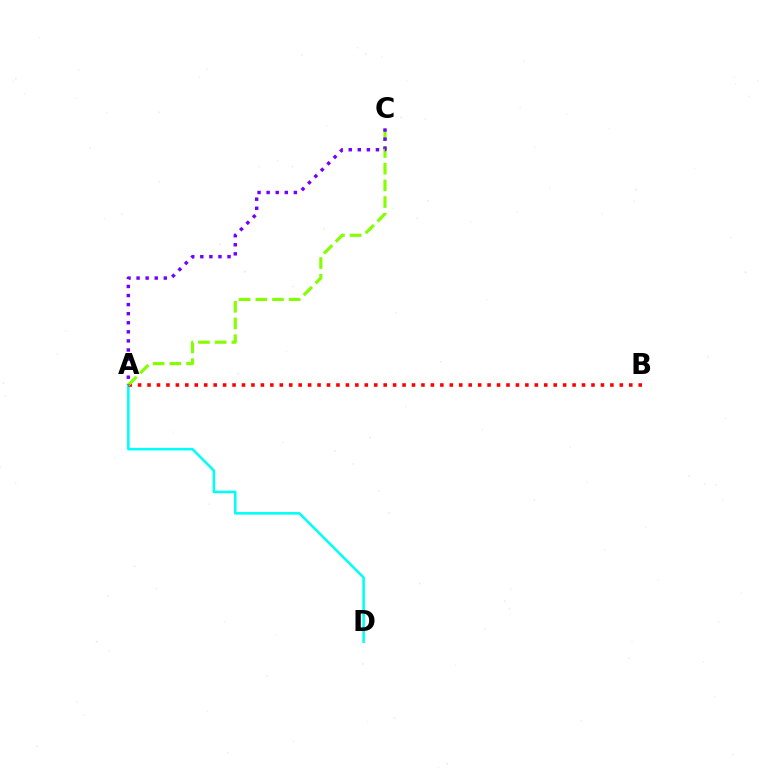{('A', 'D'): [{'color': '#00fff6', 'line_style': 'solid', 'thickness': 1.84}], ('A', 'B'): [{'color': '#ff0000', 'line_style': 'dotted', 'thickness': 2.57}], ('A', 'C'): [{'color': '#84ff00', 'line_style': 'dashed', 'thickness': 2.27}, {'color': '#7200ff', 'line_style': 'dotted', 'thickness': 2.47}]}